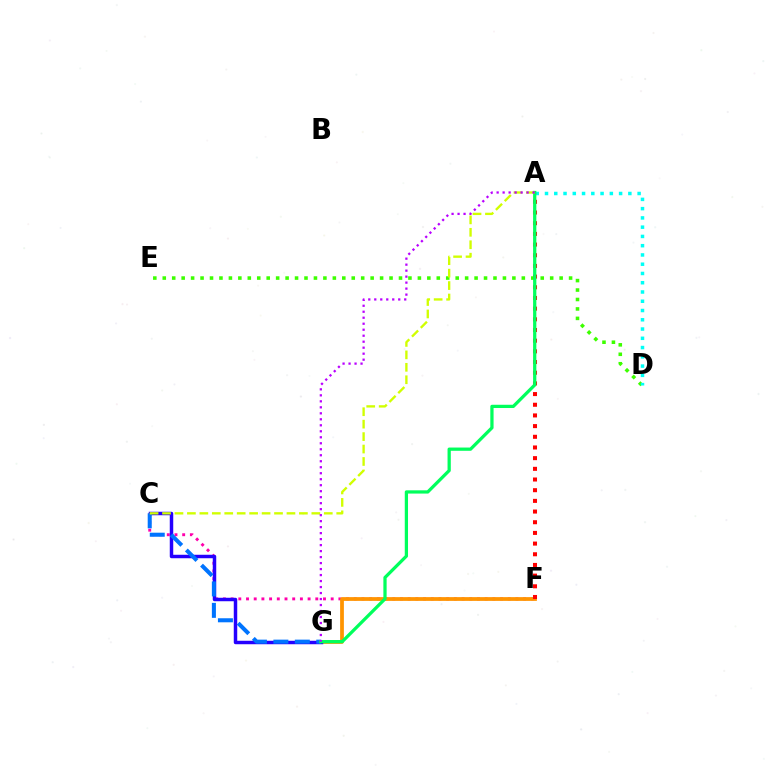{('D', 'E'): [{'color': '#3dff00', 'line_style': 'dotted', 'thickness': 2.57}], ('C', 'F'): [{'color': '#ff00ac', 'line_style': 'dotted', 'thickness': 2.09}], ('A', 'D'): [{'color': '#00fff6', 'line_style': 'dotted', 'thickness': 2.52}], ('F', 'G'): [{'color': '#ff9400', 'line_style': 'solid', 'thickness': 2.7}], ('C', 'G'): [{'color': '#2500ff', 'line_style': 'solid', 'thickness': 2.5}, {'color': '#0074ff', 'line_style': 'dashed', 'thickness': 2.91}], ('A', 'F'): [{'color': '#ff0000', 'line_style': 'dotted', 'thickness': 2.9}], ('A', 'G'): [{'color': '#00ff5c', 'line_style': 'solid', 'thickness': 2.34}, {'color': '#b900ff', 'line_style': 'dotted', 'thickness': 1.63}], ('A', 'C'): [{'color': '#d1ff00', 'line_style': 'dashed', 'thickness': 1.69}]}